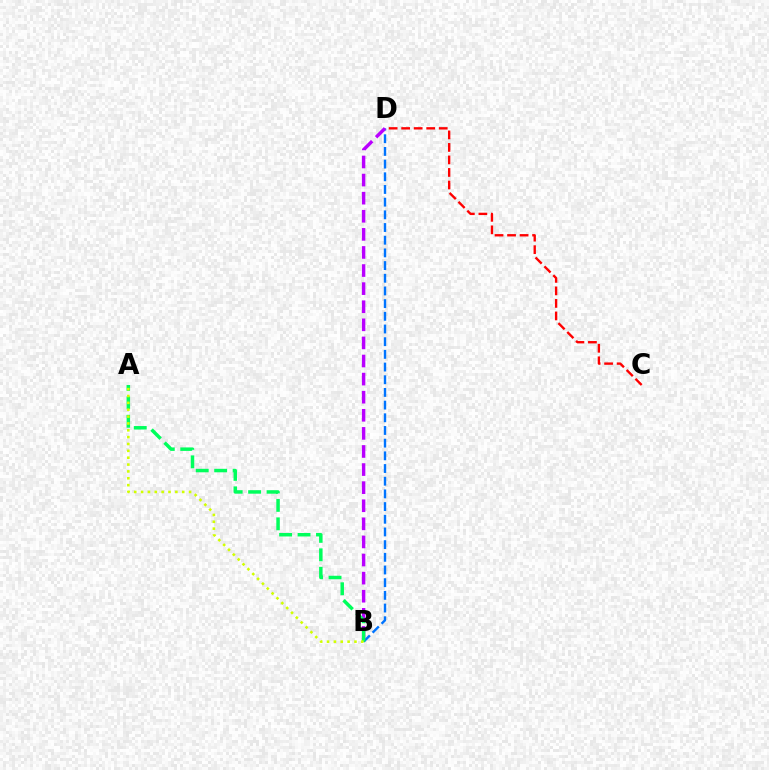{('B', 'D'): [{'color': '#0074ff', 'line_style': 'dashed', 'thickness': 1.72}, {'color': '#b900ff', 'line_style': 'dashed', 'thickness': 2.46}], ('C', 'D'): [{'color': '#ff0000', 'line_style': 'dashed', 'thickness': 1.7}], ('A', 'B'): [{'color': '#00ff5c', 'line_style': 'dashed', 'thickness': 2.51}, {'color': '#d1ff00', 'line_style': 'dotted', 'thickness': 1.86}]}